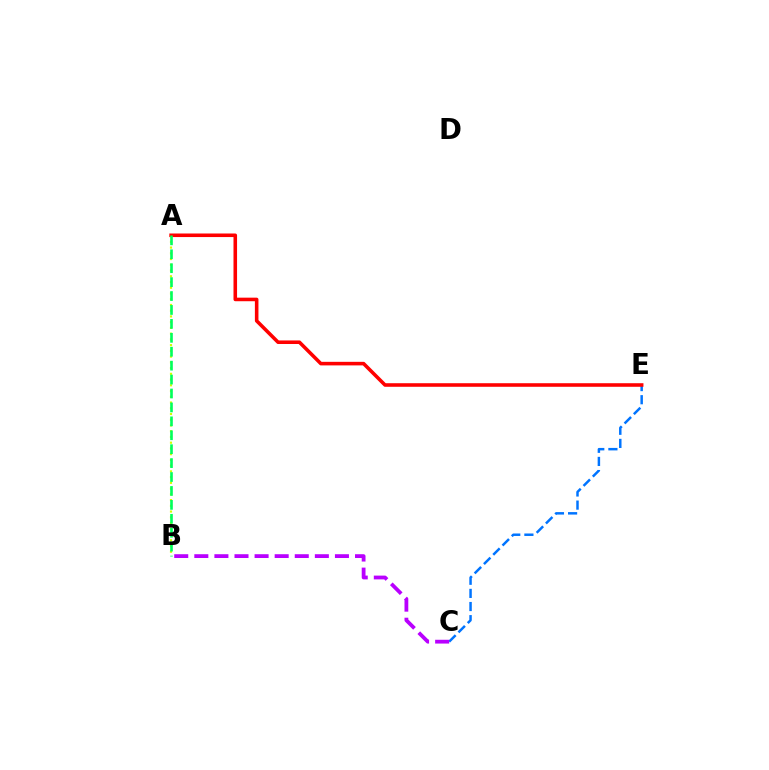{('A', 'B'): [{'color': '#d1ff00', 'line_style': 'dotted', 'thickness': 1.56}, {'color': '#00ff5c', 'line_style': 'dashed', 'thickness': 1.89}], ('C', 'E'): [{'color': '#0074ff', 'line_style': 'dashed', 'thickness': 1.78}], ('A', 'E'): [{'color': '#ff0000', 'line_style': 'solid', 'thickness': 2.57}], ('B', 'C'): [{'color': '#b900ff', 'line_style': 'dashed', 'thickness': 2.73}]}